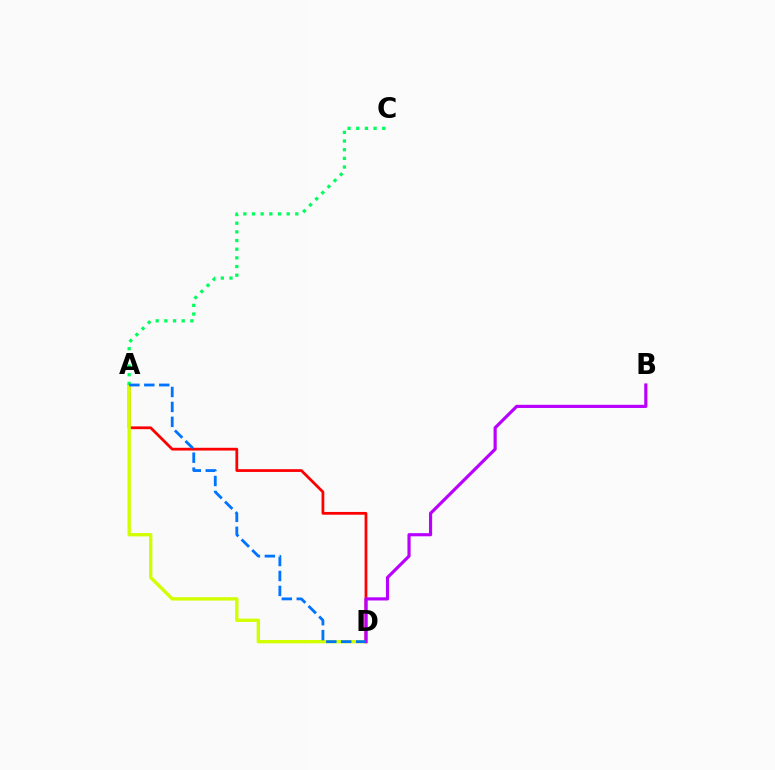{('A', 'D'): [{'color': '#ff0000', 'line_style': 'solid', 'thickness': 1.99}, {'color': '#d1ff00', 'line_style': 'solid', 'thickness': 2.42}, {'color': '#0074ff', 'line_style': 'dashed', 'thickness': 2.03}], ('B', 'D'): [{'color': '#b900ff', 'line_style': 'solid', 'thickness': 2.28}], ('A', 'C'): [{'color': '#00ff5c', 'line_style': 'dotted', 'thickness': 2.35}]}